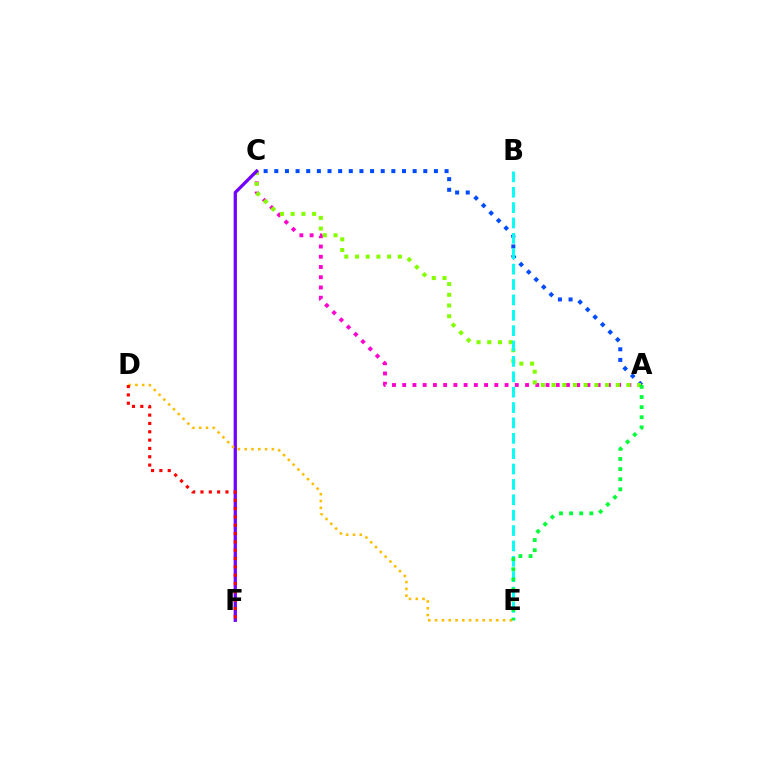{('A', 'C'): [{'color': '#ff00cf', 'line_style': 'dotted', 'thickness': 2.78}, {'color': '#004bff', 'line_style': 'dotted', 'thickness': 2.89}, {'color': '#84ff00', 'line_style': 'dotted', 'thickness': 2.91}], ('C', 'F'): [{'color': '#7200ff', 'line_style': 'solid', 'thickness': 2.35}], ('B', 'E'): [{'color': '#00fff6', 'line_style': 'dashed', 'thickness': 2.09}], ('D', 'E'): [{'color': '#ffbd00', 'line_style': 'dotted', 'thickness': 1.85}], ('A', 'E'): [{'color': '#00ff39', 'line_style': 'dotted', 'thickness': 2.75}], ('D', 'F'): [{'color': '#ff0000', 'line_style': 'dotted', 'thickness': 2.26}]}